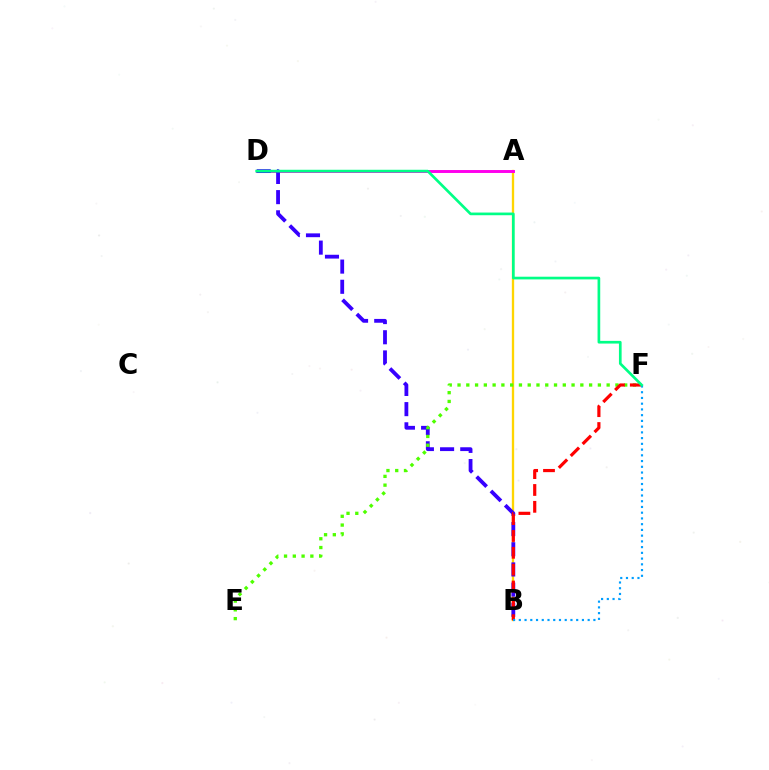{('A', 'B'): [{'color': '#ffd500', 'line_style': 'solid', 'thickness': 1.67}], ('A', 'D'): [{'color': '#ff00ed', 'line_style': 'solid', 'thickness': 2.11}], ('B', 'D'): [{'color': '#3700ff', 'line_style': 'dashed', 'thickness': 2.74}], ('E', 'F'): [{'color': '#4fff00', 'line_style': 'dotted', 'thickness': 2.38}], ('B', 'F'): [{'color': '#ff0000', 'line_style': 'dashed', 'thickness': 2.29}, {'color': '#009eff', 'line_style': 'dotted', 'thickness': 1.56}], ('D', 'F'): [{'color': '#00ff86', 'line_style': 'solid', 'thickness': 1.93}]}